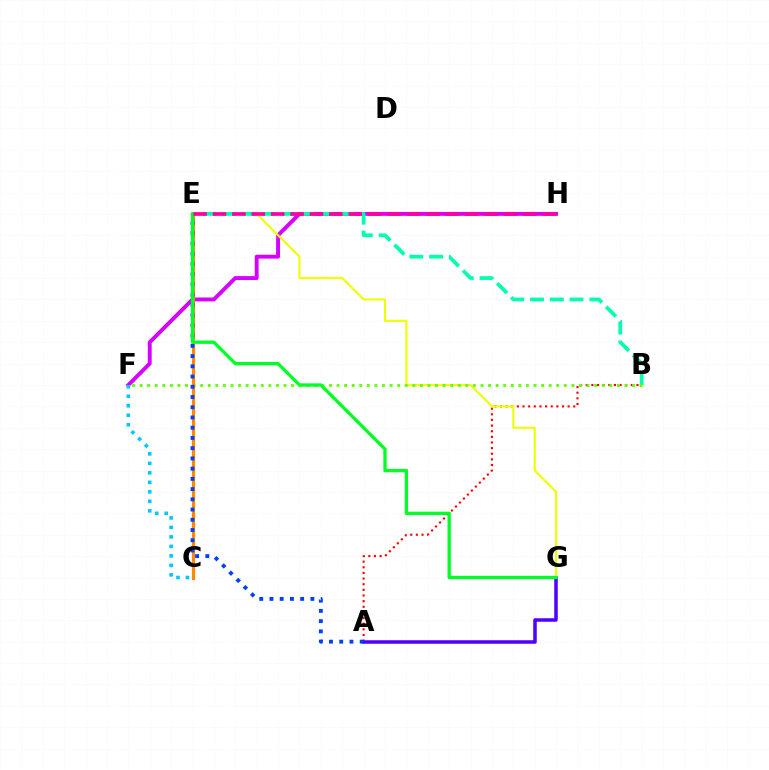{('F', 'H'): [{'color': '#d600ff', 'line_style': 'solid', 'thickness': 2.8}], ('A', 'B'): [{'color': '#ff0000', 'line_style': 'dotted', 'thickness': 1.53}], ('E', 'G'): [{'color': '#eeff00', 'line_style': 'solid', 'thickness': 1.51}, {'color': '#00ff27', 'line_style': 'solid', 'thickness': 2.37}], ('B', 'E'): [{'color': '#00ffaf', 'line_style': 'dashed', 'thickness': 2.69}], ('C', 'F'): [{'color': '#00c7ff', 'line_style': 'dotted', 'thickness': 2.58}], ('B', 'F'): [{'color': '#66ff00', 'line_style': 'dotted', 'thickness': 2.06}], ('A', 'G'): [{'color': '#4f00ff', 'line_style': 'solid', 'thickness': 2.53}], ('C', 'E'): [{'color': '#ff8800', 'line_style': 'solid', 'thickness': 2.29}], ('A', 'E'): [{'color': '#003fff', 'line_style': 'dotted', 'thickness': 2.78}], ('E', 'H'): [{'color': '#ff00a0', 'line_style': 'dashed', 'thickness': 2.63}]}